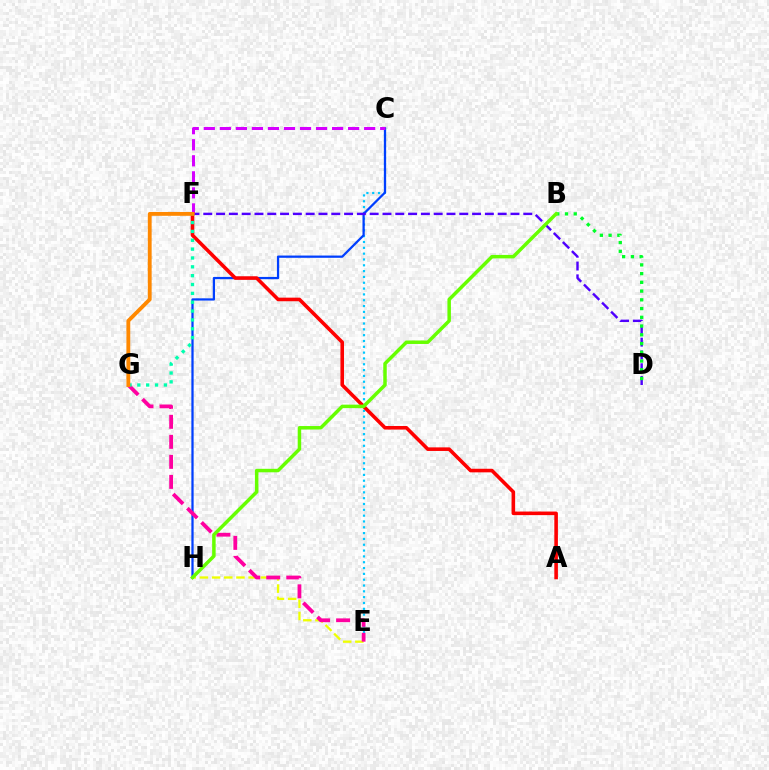{('C', 'E'): [{'color': '#00c7ff', 'line_style': 'dotted', 'thickness': 1.58}], ('E', 'H'): [{'color': '#eeff00', 'line_style': 'dashed', 'thickness': 1.65}], ('C', 'H'): [{'color': '#003fff', 'line_style': 'solid', 'thickness': 1.62}], ('D', 'F'): [{'color': '#4f00ff', 'line_style': 'dashed', 'thickness': 1.74}], ('E', 'G'): [{'color': '#ff00a0', 'line_style': 'dashed', 'thickness': 2.72}], ('C', 'F'): [{'color': '#d600ff', 'line_style': 'dashed', 'thickness': 2.18}], ('A', 'F'): [{'color': '#ff0000', 'line_style': 'solid', 'thickness': 2.58}], ('B', 'D'): [{'color': '#00ff27', 'line_style': 'dotted', 'thickness': 2.37}], ('B', 'H'): [{'color': '#66ff00', 'line_style': 'solid', 'thickness': 2.51}], ('F', 'G'): [{'color': '#00ffaf', 'line_style': 'dotted', 'thickness': 2.4}, {'color': '#ff8800', 'line_style': 'solid', 'thickness': 2.76}]}